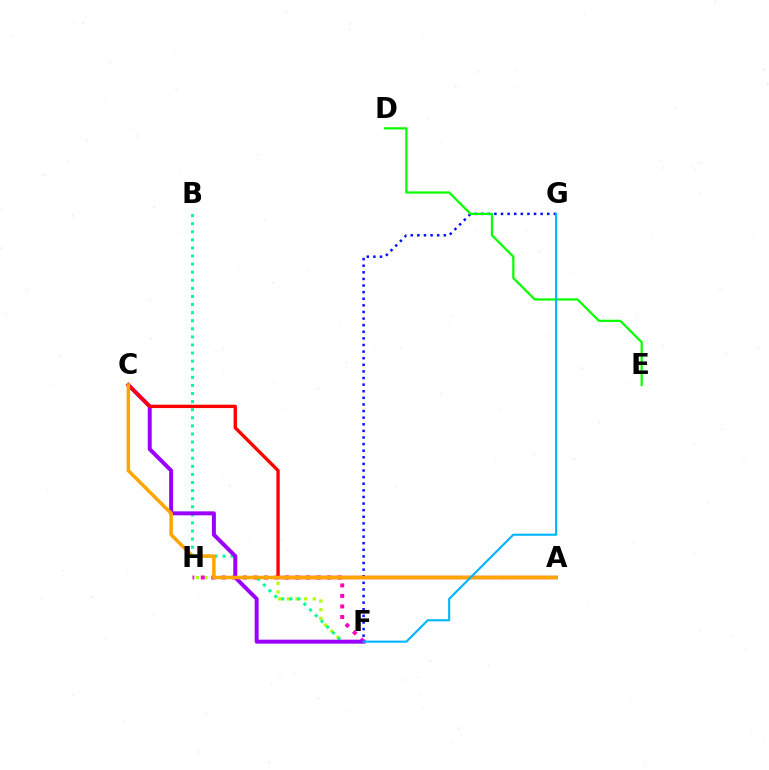{('F', 'H'): [{'color': '#b3ff00', 'line_style': 'dotted', 'thickness': 2.35}, {'color': '#ff00bd', 'line_style': 'dotted', 'thickness': 2.86}], ('B', 'F'): [{'color': '#00ff9d', 'line_style': 'dotted', 'thickness': 2.2}], ('F', 'G'): [{'color': '#0010ff', 'line_style': 'dotted', 'thickness': 1.8}, {'color': '#00b5ff', 'line_style': 'solid', 'thickness': 1.52}], ('D', 'E'): [{'color': '#08ff00', 'line_style': 'solid', 'thickness': 1.61}], ('C', 'F'): [{'color': '#9b00ff', 'line_style': 'solid', 'thickness': 2.85}], ('A', 'C'): [{'color': '#ff0000', 'line_style': 'solid', 'thickness': 2.42}, {'color': '#ffa500', 'line_style': 'solid', 'thickness': 2.53}]}